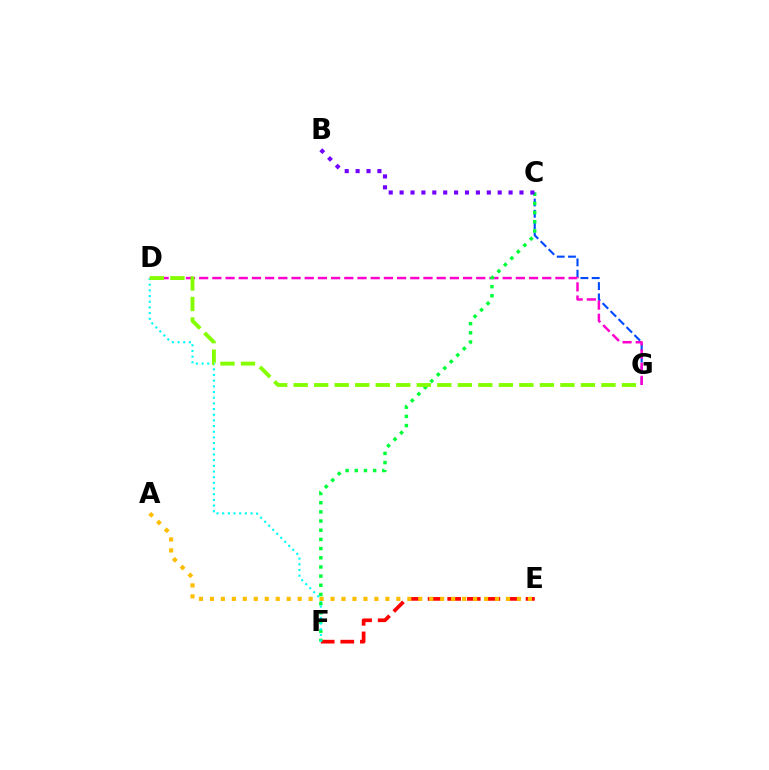{('C', 'G'): [{'color': '#004bff', 'line_style': 'dashed', 'thickness': 1.53}], ('E', 'F'): [{'color': '#ff0000', 'line_style': 'dashed', 'thickness': 2.66}], ('D', 'G'): [{'color': '#ff00cf', 'line_style': 'dashed', 'thickness': 1.79}, {'color': '#84ff00', 'line_style': 'dashed', 'thickness': 2.79}], ('C', 'F'): [{'color': '#00ff39', 'line_style': 'dotted', 'thickness': 2.49}], ('D', 'F'): [{'color': '#00fff6', 'line_style': 'dotted', 'thickness': 1.54}], ('B', 'C'): [{'color': '#7200ff', 'line_style': 'dotted', 'thickness': 2.96}], ('A', 'E'): [{'color': '#ffbd00', 'line_style': 'dotted', 'thickness': 2.98}]}